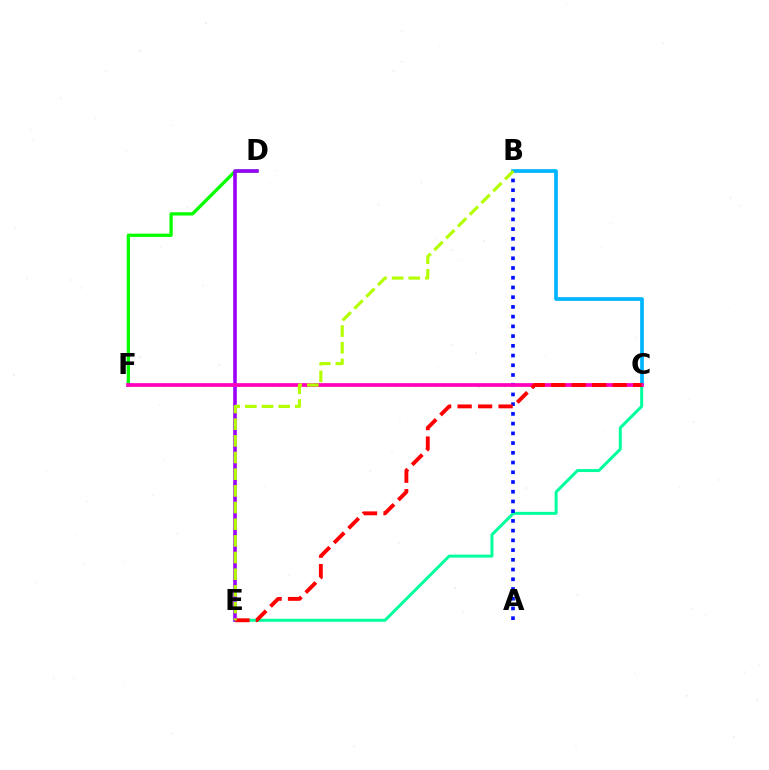{('D', 'F'): [{'color': '#08ff00', 'line_style': 'solid', 'thickness': 2.37}], ('C', 'E'): [{'color': '#00ff9d', 'line_style': 'solid', 'thickness': 2.15}, {'color': '#ff0000', 'line_style': 'dashed', 'thickness': 2.78}], ('C', 'F'): [{'color': '#ffa500', 'line_style': 'dotted', 'thickness': 1.85}, {'color': '#ff00bd', 'line_style': 'solid', 'thickness': 2.67}], ('A', 'B'): [{'color': '#0010ff', 'line_style': 'dotted', 'thickness': 2.64}], ('D', 'E'): [{'color': '#9b00ff', 'line_style': 'solid', 'thickness': 2.59}], ('B', 'C'): [{'color': '#00b5ff', 'line_style': 'solid', 'thickness': 2.67}], ('B', 'E'): [{'color': '#b3ff00', 'line_style': 'dashed', 'thickness': 2.26}]}